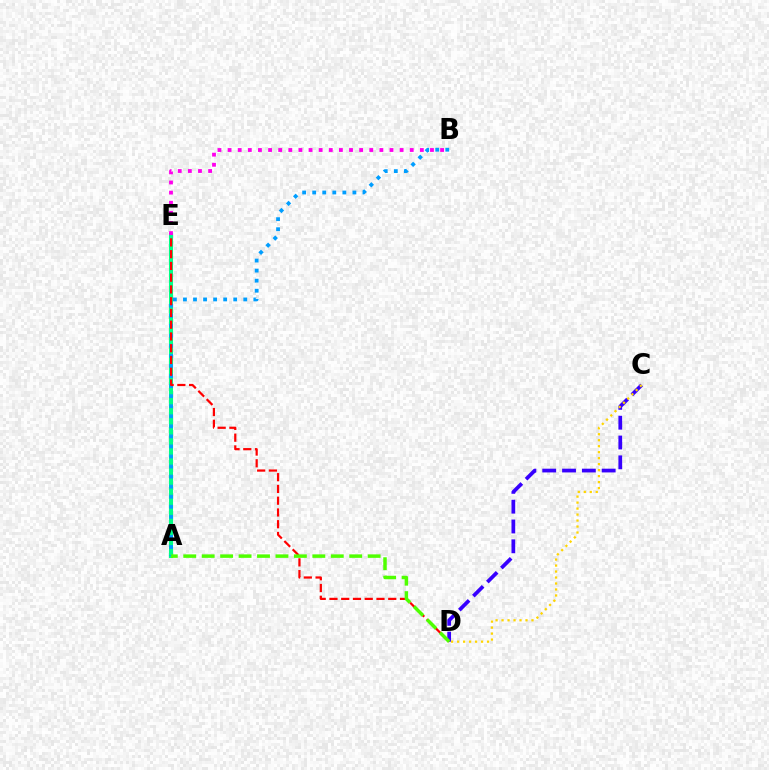{('A', 'E'): [{'color': '#00ff86', 'line_style': 'solid', 'thickness': 2.95}], ('A', 'B'): [{'color': '#009eff', 'line_style': 'dotted', 'thickness': 2.73}], ('D', 'E'): [{'color': '#ff0000', 'line_style': 'dashed', 'thickness': 1.6}], ('B', 'E'): [{'color': '#ff00ed', 'line_style': 'dotted', 'thickness': 2.75}], ('C', 'D'): [{'color': '#3700ff', 'line_style': 'dashed', 'thickness': 2.69}, {'color': '#ffd500', 'line_style': 'dotted', 'thickness': 1.63}], ('A', 'D'): [{'color': '#4fff00', 'line_style': 'dashed', 'thickness': 2.51}]}